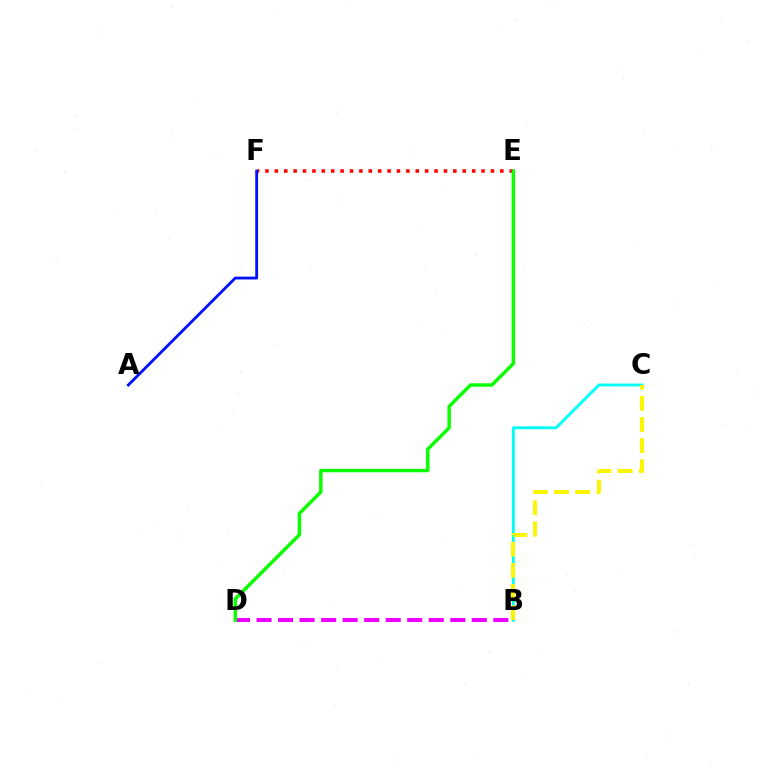{('B', 'C'): [{'color': '#00fff6', 'line_style': 'solid', 'thickness': 2.09}, {'color': '#fcf500', 'line_style': 'dashed', 'thickness': 2.87}], ('B', 'D'): [{'color': '#ee00ff', 'line_style': 'dashed', 'thickness': 2.92}], ('E', 'F'): [{'color': '#ff0000', 'line_style': 'dotted', 'thickness': 2.55}], ('D', 'E'): [{'color': '#08ff00', 'line_style': 'solid', 'thickness': 2.48}], ('A', 'F'): [{'color': '#0010ff', 'line_style': 'solid', 'thickness': 2.03}]}